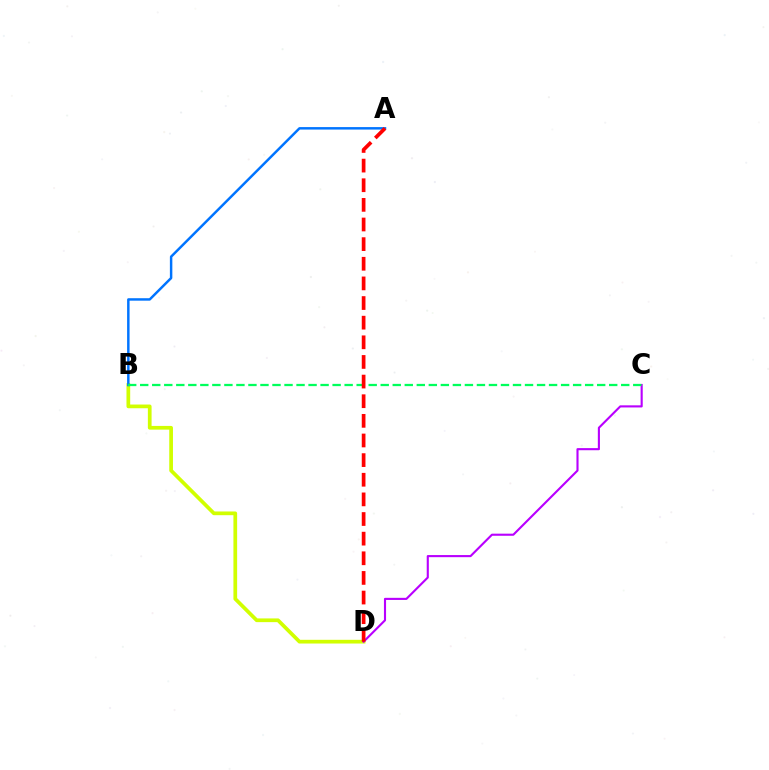{('B', 'D'): [{'color': '#d1ff00', 'line_style': 'solid', 'thickness': 2.68}], ('A', 'B'): [{'color': '#0074ff', 'line_style': 'solid', 'thickness': 1.78}], ('C', 'D'): [{'color': '#b900ff', 'line_style': 'solid', 'thickness': 1.52}], ('B', 'C'): [{'color': '#00ff5c', 'line_style': 'dashed', 'thickness': 1.63}], ('A', 'D'): [{'color': '#ff0000', 'line_style': 'dashed', 'thickness': 2.67}]}